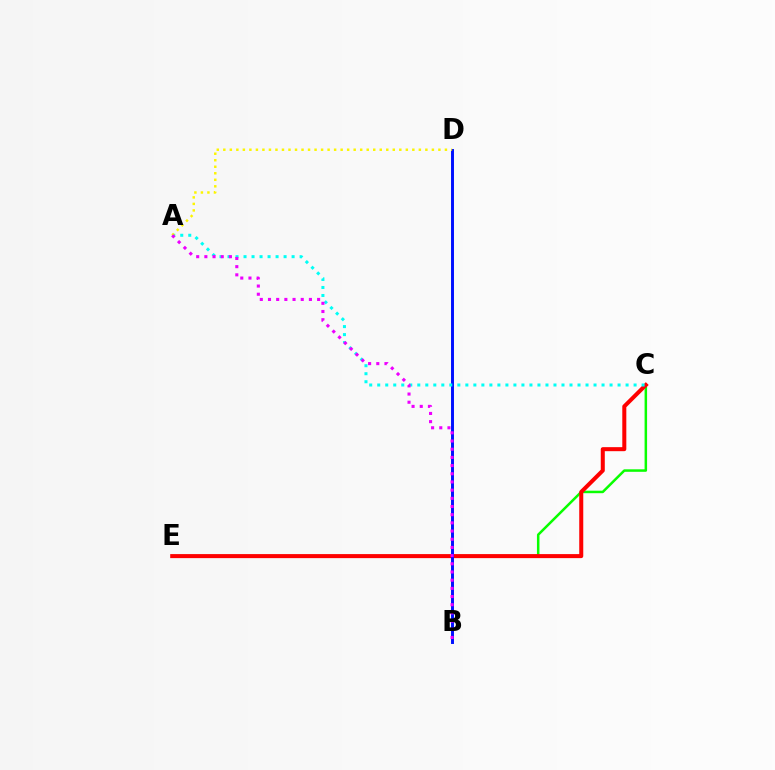{('C', 'E'): [{'color': '#08ff00', 'line_style': 'solid', 'thickness': 1.8}, {'color': '#ff0000', 'line_style': 'solid', 'thickness': 2.9}], ('B', 'D'): [{'color': '#0010ff', 'line_style': 'solid', 'thickness': 2.12}], ('A', 'C'): [{'color': '#00fff6', 'line_style': 'dotted', 'thickness': 2.18}], ('A', 'D'): [{'color': '#fcf500', 'line_style': 'dotted', 'thickness': 1.77}], ('A', 'B'): [{'color': '#ee00ff', 'line_style': 'dotted', 'thickness': 2.22}]}